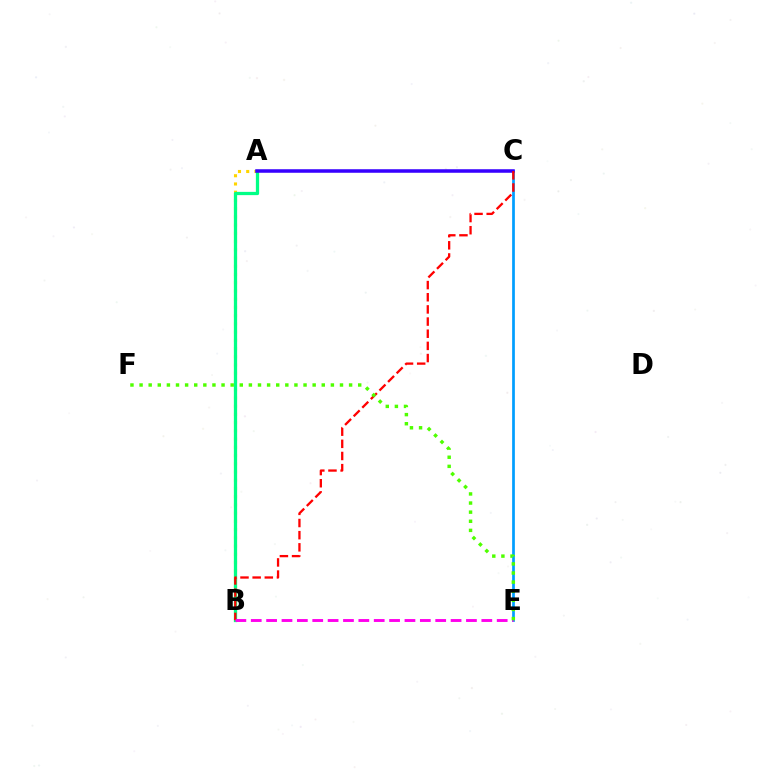{('A', 'B'): [{'color': '#ffd500', 'line_style': 'dotted', 'thickness': 2.24}, {'color': '#00ff86', 'line_style': 'solid', 'thickness': 2.35}], ('C', 'E'): [{'color': '#009eff', 'line_style': 'solid', 'thickness': 1.96}], ('A', 'C'): [{'color': '#3700ff', 'line_style': 'solid', 'thickness': 2.54}], ('B', 'C'): [{'color': '#ff0000', 'line_style': 'dashed', 'thickness': 1.65}], ('B', 'E'): [{'color': '#ff00ed', 'line_style': 'dashed', 'thickness': 2.09}], ('E', 'F'): [{'color': '#4fff00', 'line_style': 'dotted', 'thickness': 2.48}]}